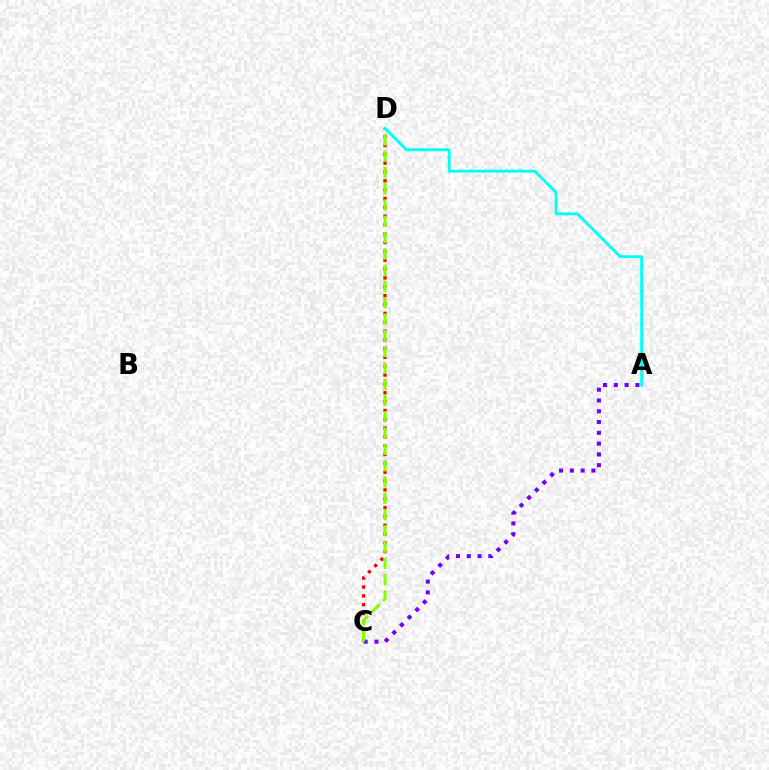{('C', 'D'): [{'color': '#ff0000', 'line_style': 'dotted', 'thickness': 2.4}, {'color': '#84ff00', 'line_style': 'dashed', 'thickness': 2.21}], ('A', 'C'): [{'color': '#7200ff', 'line_style': 'dotted', 'thickness': 2.93}], ('A', 'D'): [{'color': '#00fff6', 'line_style': 'solid', 'thickness': 2.05}]}